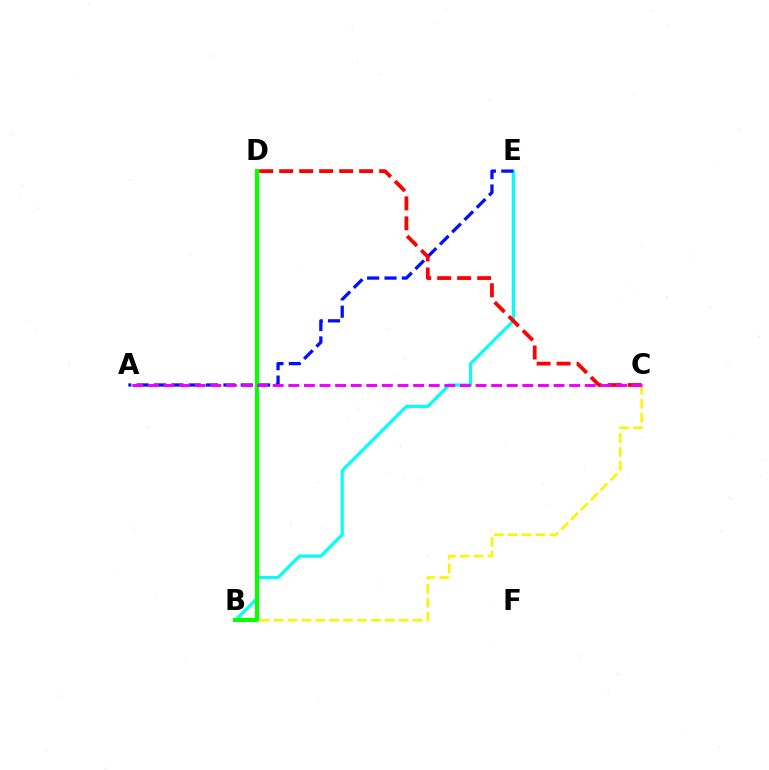{('B', 'E'): [{'color': '#00fff6', 'line_style': 'solid', 'thickness': 2.26}], ('A', 'E'): [{'color': '#0010ff', 'line_style': 'dashed', 'thickness': 2.36}], ('B', 'C'): [{'color': '#fcf500', 'line_style': 'dashed', 'thickness': 1.89}], ('B', 'D'): [{'color': '#08ff00', 'line_style': 'solid', 'thickness': 2.99}], ('C', 'D'): [{'color': '#ff0000', 'line_style': 'dashed', 'thickness': 2.72}], ('A', 'C'): [{'color': '#ee00ff', 'line_style': 'dashed', 'thickness': 2.12}]}